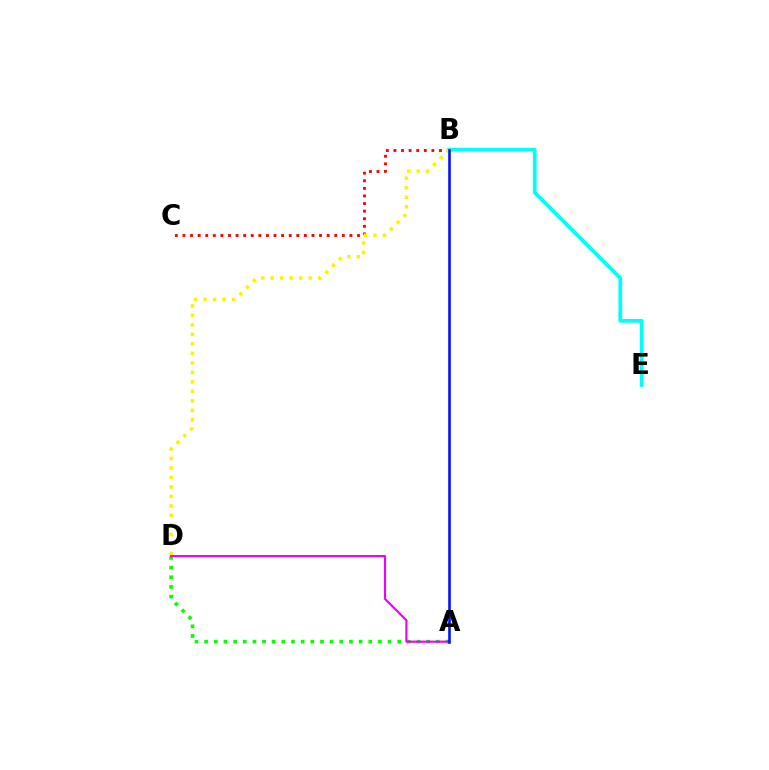{('B', 'E'): [{'color': '#00fff6', 'line_style': 'solid', 'thickness': 2.71}], ('A', 'D'): [{'color': '#08ff00', 'line_style': 'dotted', 'thickness': 2.62}, {'color': '#ee00ff', 'line_style': 'solid', 'thickness': 1.55}], ('B', 'C'): [{'color': '#ff0000', 'line_style': 'dotted', 'thickness': 2.06}], ('B', 'D'): [{'color': '#fcf500', 'line_style': 'dotted', 'thickness': 2.58}], ('A', 'B'): [{'color': '#0010ff', 'line_style': 'solid', 'thickness': 1.87}]}